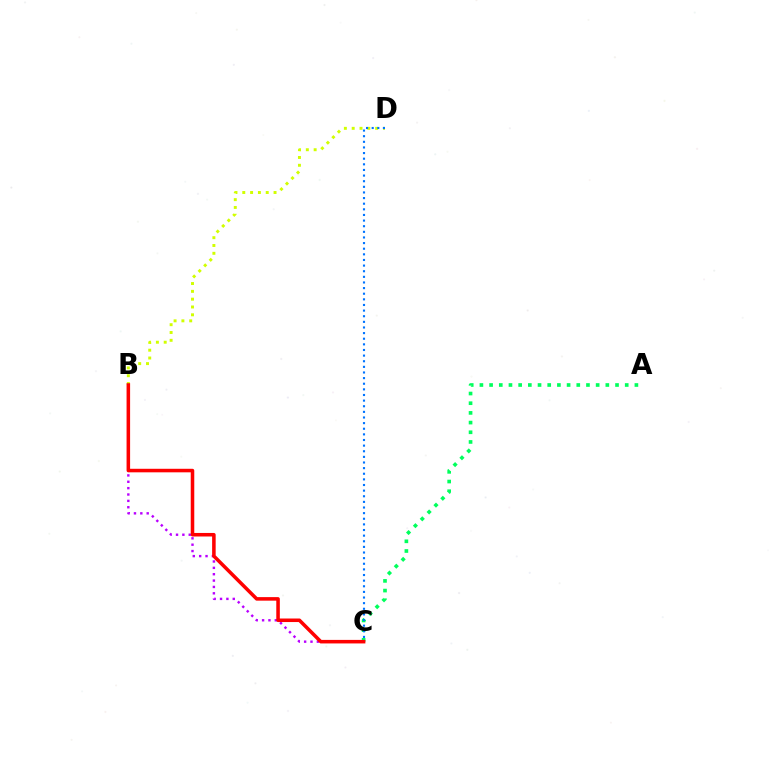{('B', 'C'): [{'color': '#b900ff', 'line_style': 'dotted', 'thickness': 1.73}, {'color': '#ff0000', 'line_style': 'solid', 'thickness': 2.55}], ('A', 'C'): [{'color': '#00ff5c', 'line_style': 'dotted', 'thickness': 2.63}], ('B', 'D'): [{'color': '#d1ff00', 'line_style': 'dotted', 'thickness': 2.12}], ('C', 'D'): [{'color': '#0074ff', 'line_style': 'dotted', 'thickness': 1.53}]}